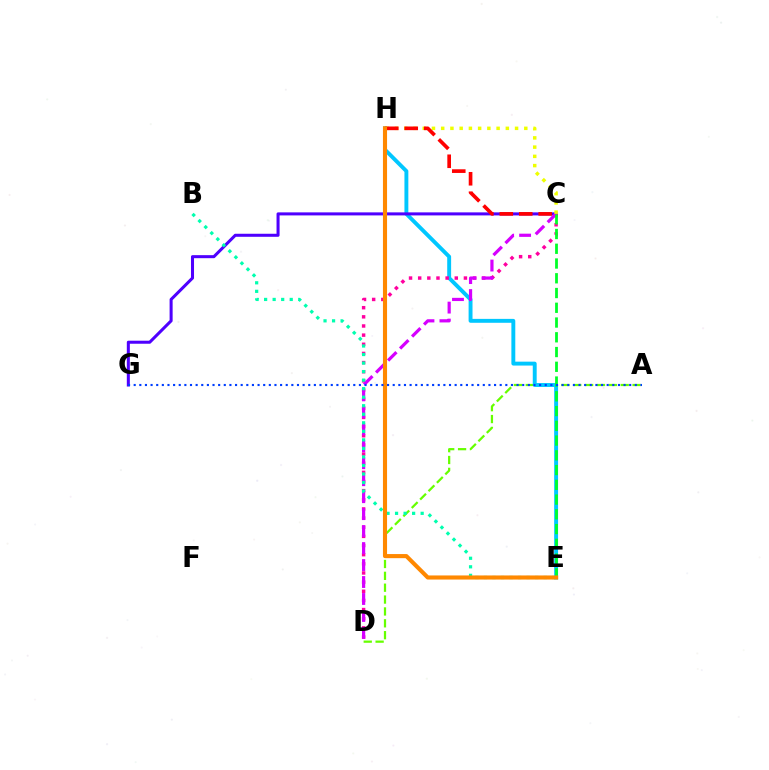{('A', 'D'): [{'color': '#66ff00', 'line_style': 'dashed', 'thickness': 1.61}], ('E', 'H'): [{'color': '#00c7ff', 'line_style': 'solid', 'thickness': 2.81}, {'color': '#ff8800', 'line_style': 'solid', 'thickness': 2.95}], ('C', 'G'): [{'color': '#4f00ff', 'line_style': 'solid', 'thickness': 2.19}], ('C', 'D'): [{'color': '#ff00a0', 'line_style': 'dotted', 'thickness': 2.49}, {'color': '#d600ff', 'line_style': 'dashed', 'thickness': 2.31}], ('C', 'H'): [{'color': '#eeff00', 'line_style': 'dotted', 'thickness': 2.51}, {'color': '#ff0000', 'line_style': 'dashed', 'thickness': 2.64}], ('B', 'E'): [{'color': '#00ffaf', 'line_style': 'dotted', 'thickness': 2.32}], ('C', 'E'): [{'color': '#00ff27', 'line_style': 'dashed', 'thickness': 2.0}], ('A', 'G'): [{'color': '#003fff', 'line_style': 'dotted', 'thickness': 1.53}]}